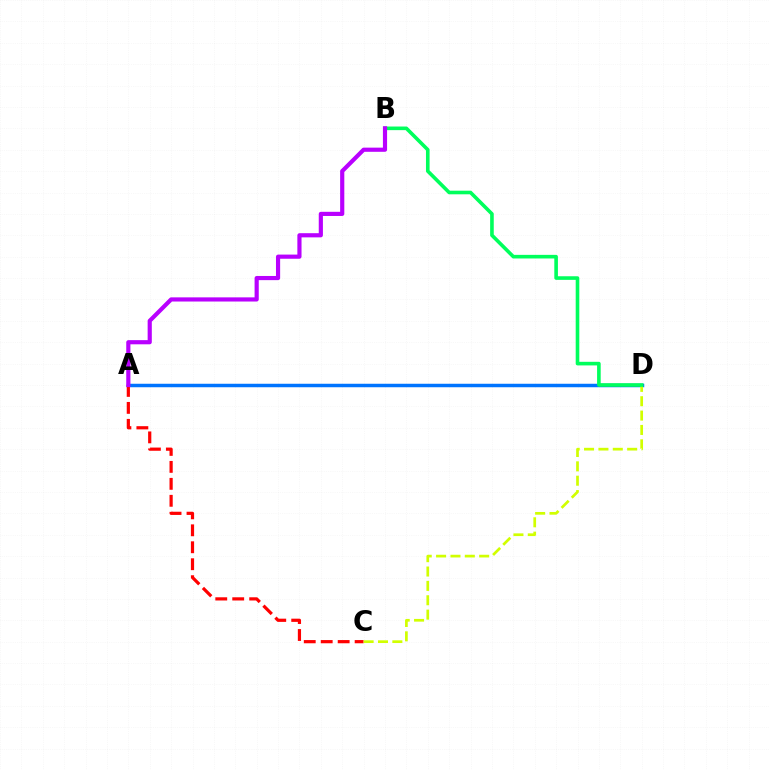{('A', 'D'): [{'color': '#0074ff', 'line_style': 'solid', 'thickness': 2.51}], ('A', 'C'): [{'color': '#ff0000', 'line_style': 'dashed', 'thickness': 2.3}], ('C', 'D'): [{'color': '#d1ff00', 'line_style': 'dashed', 'thickness': 1.95}], ('B', 'D'): [{'color': '#00ff5c', 'line_style': 'solid', 'thickness': 2.6}], ('A', 'B'): [{'color': '#b900ff', 'line_style': 'solid', 'thickness': 3.0}]}